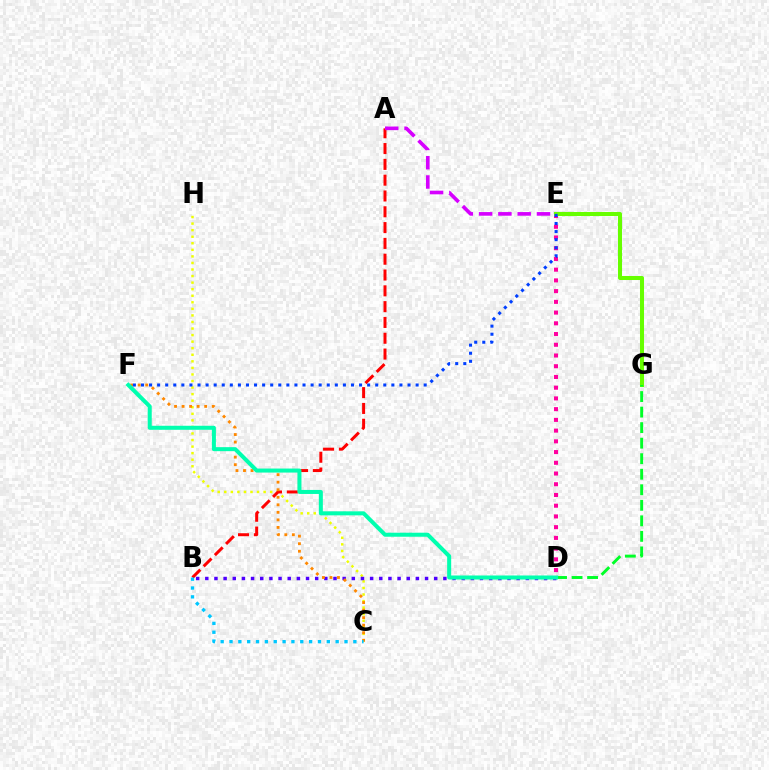{('C', 'H'): [{'color': '#eeff00', 'line_style': 'dotted', 'thickness': 1.78}], ('A', 'B'): [{'color': '#ff0000', 'line_style': 'dashed', 'thickness': 2.15}], ('B', 'D'): [{'color': '#4f00ff', 'line_style': 'dotted', 'thickness': 2.49}], ('D', 'E'): [{'color': '#ff00a0', 'line_style': 'dotted', 'thickness': 2.92}], ('E', 'G'): [{'color': '#66ff00', 'line_style': 'solid', 'thickness': 2.91}], ('C', 'F'): [{'color': '#ff8800', 'line_style': 'dotted', 'thickness': 2.05}], ('E', 'F'): [{'color': '#003fff', 'line_style': 'dotted', 'thickness': 2.19}], ('A', 'E'): [{'color': '#d600ff', 'line_style': 'dashed', 'thickness': 2.62}], ('D', 'G'): [{'color': '#00ff27', 'line_style': 'dashed', 'thickness': 2.11}], ('D', 'F'): [{'color': '#00ffaf', 'line_style': 'solid', 'thickness': 2.89}], ('B', 'C'): [{'color': '#00c7ff', 'line_style': 'dotted', 'thickness': 2.4}]}